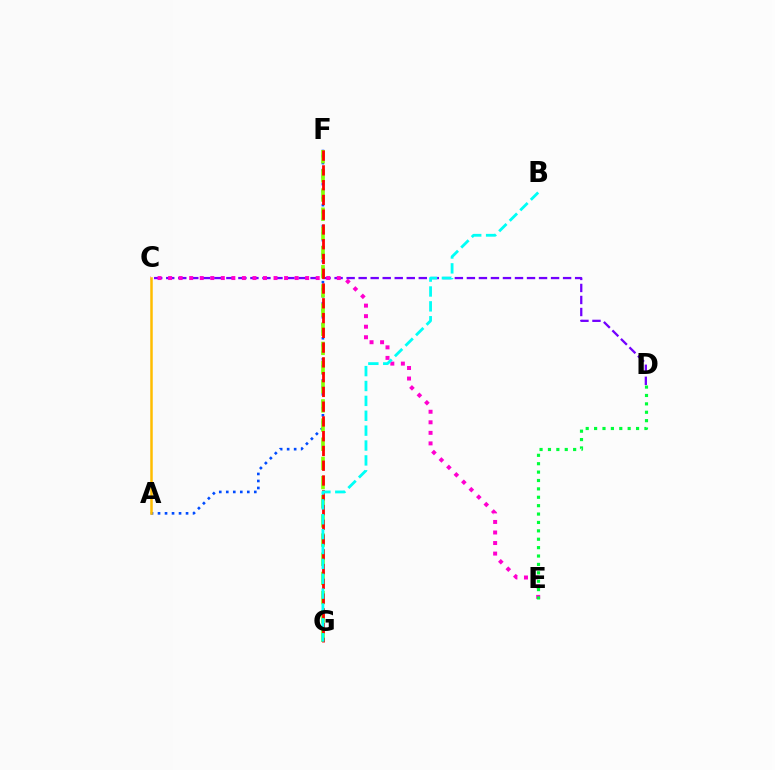{('C', 'D'): [{'color': '#7200ff', 'line_style': 'dashed', 'thickness': 1.63}], ('C', 'E'): [{'color': '#ff00cf', 'line_style': 'dotted', 'thickness': 2.86}], ('A', 'F'): [{'color': '#004bff', 'line_style': 'dotted', 'thickness': 1.9}], ('A', 'C'): [{'color': '#ffbd00', 'line_style': 'solid', 'thickness': 1.8}], ('F', 'G'): [{'color': '#84ff00', 'line_style': 'dashed', 'thickness': 2.6}, {'color': '#ff0000', 'line_style': 'dashed', 'thickness': 2.01}], ('D', 'E'): [{'color': '#00ff39', 'line_style': 'dotted', 'thickness': 2.28}], ('B', 'G'): [{'color': '#00fff6', 'line_style': 'dashed', 'thickness': 2.02}]}